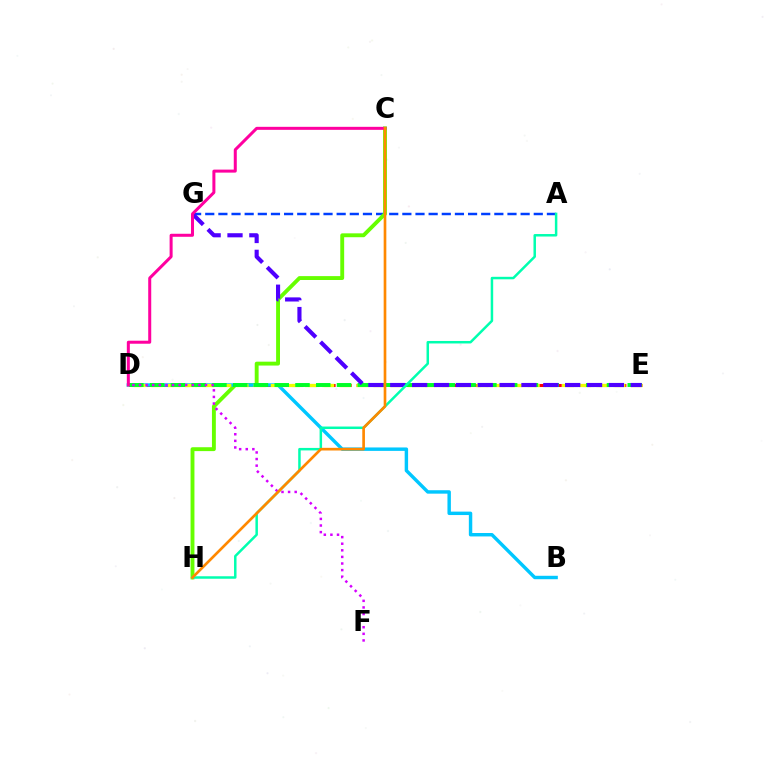{('D', 'E'): [{'color': '#ff0000', 'line_style': 'dashed', 'thickness': 2.19}, {'color': '#eeff00', 'line_style': 'dashed', 'thickness': 2.33}, {'color': '#00ff27', 'line_style': 'dashed', 'thickness': 2.82}], ('A', 'G'): [{'color': '#003fff', 'line_style': 'dashed', 'thickness': 1.79}], ('C', 'H'): [{'color': '#66ff00', 'line_style': 'solid', 'thickness': 2.8}, {'color': '#ff8800', 'line_style': 'solid', 'thickness': 1.92}], ('B', 'D'): [{'color': '#00c7ff', 'line_style': 'solid', 'thickness': 2.47}], ('E', 'G'): [{'color': '#4f00ff', 'line_style': 'dashed', 'thickness': 2.97}], ('A', 'H'): [{'color': '#00ffaf', 'line_style': 'solid', 'thickness': 1.79}], ('D', 'F'): [{'color': '#d600ff', 'line_style': 'dotted', 'thickness': 1.79}], ('C', 'D'): [{'color': '#ff00a0', 'line_style': 'solid', 'thickness': 2.17}]}